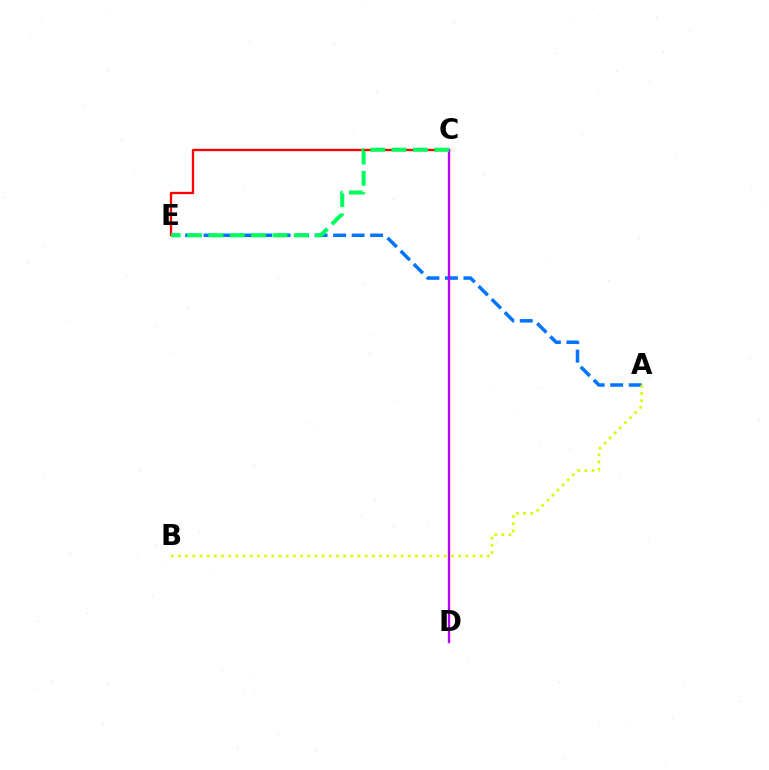{('C', 'E'): [{'color': '#ff0000', 'line_style': 'solid', 'thickness': 1.66}, {'color': '#00ff5c', 'line_style': 'dashed', 'thickness': 2.9}], ('A', 'E'): [{'color': '#0074ff', 'line_style': 'dashed', 'thickness': 2.51}], ('A', 'B'): [{'color': '#d1ff00', 'line_style': 'dotted', 'thickness': 1.95}], ('C', 'D'): [{'color': '#b900ff', 'line_style': 'solid', 'thickness': 1.69}]}